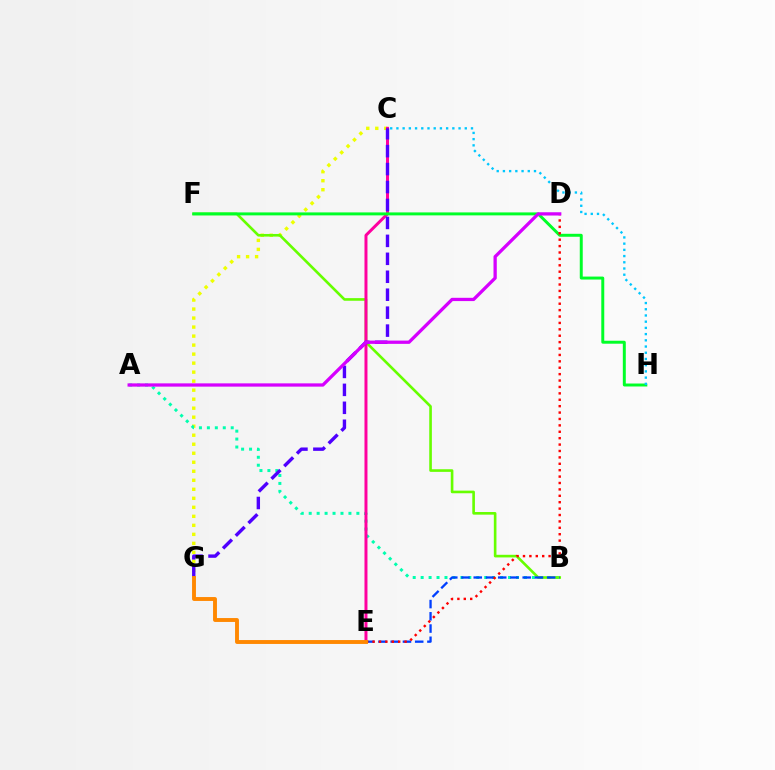{('C', 'G'): [{'color': '#eeff00', 'line_style': 'dotted', 'thickness': 2.45}, {'color': '#4f00ff', 'line_style': 'dashed', 'thickness': 2.44}], ('A', 'B'): [{'color': '#00ffaf', 'line_style': 'dotted', 'thickness': 2.16}], ('B', 'F'): [{'color': '#66ff00', 'line_style': 'solid', 'thickness': 1.89}], ('B', 'E'): [{'color': '#003fff', 'line_style': 'dashed', 'thickness': 1.66}], ('C', 'E'): [{'color': '#ff00a0', 'line_style': 'solid', 'thickness': 2.15}], ('F', 'H'): [{'color': '#00ff27', 'line_style': 'solid', 'thickness': 2.13}], ('D', 'E'): [{'color': '#ff0000', 'line_style': 'dotted', 'thickness': 1.74}], ('C', 'H'): [{'color': '#00c7ff', 'line_style': 'dotted', 'thickness': 1.69}], ('E', 'G'): [{'color': '#ff8800', 'line_style': 'solid', 'thickness': 2.8}], ('A', 'D'): [{'color': '#d600ff', 'line_style': 'solid', 'thickness': 2.36}]}